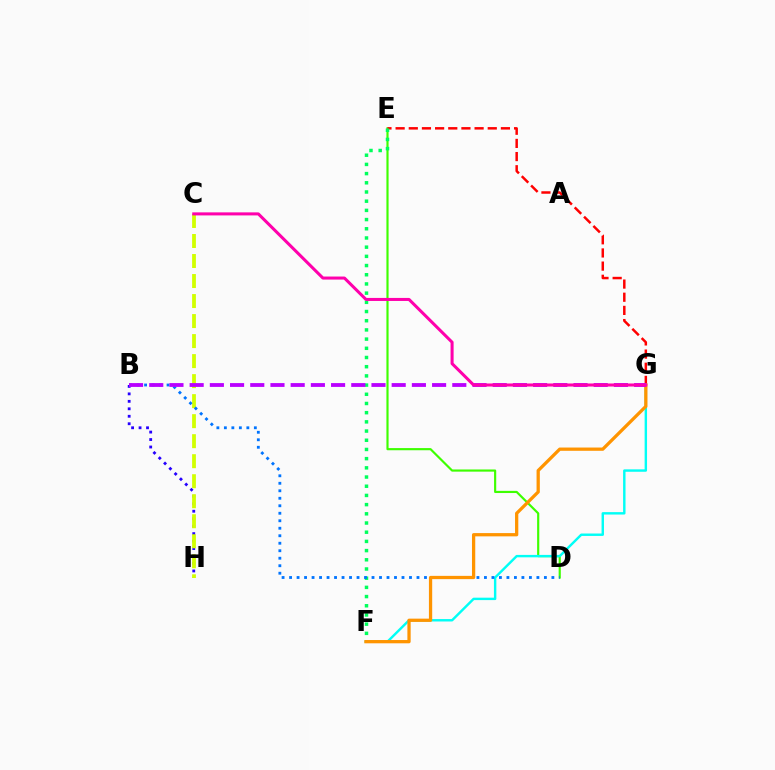{('B', 'H'): [{'color': '#2500ff', 'line_style': 'dotted', 'thickness': 2.03}], ('D', 'E'): [{'color': '#3dff00', 'line_style': 'solid', 'thickness': 1.56}], ('E', 'G'): [{'color': '#ff0000', 'line_style': 'dashed', 'thickness': 1.79}], ('F', 'G'): [{'color': '#00fff6', 'line_style': 'solid', 'thickness': 1.74}, {'color': '#ff9400', 'line_style': 'solid', 'thickness': 2.35}], ('C', 'H'): [{'color': '#d1ff00', 'line_style': 'dashed', 'thickness': 2.72}], ('E', 'F'): [{'color': '#00ff5c', 'line_style': 'dotted', 'thickness': 2.5}], ('B', 'D'): [{'color': '#0074ff', 'line_style': 'dotted', 'thickness': 2.04}], ('B', 'G'): [{'color': '#b900ff', 'line_style': 'dashed', 'thickness': 2.74}], ('C', 'G'): [{'color': '#ff00ac', 'line_style': 'solid', 'thickness': 2.19}]}